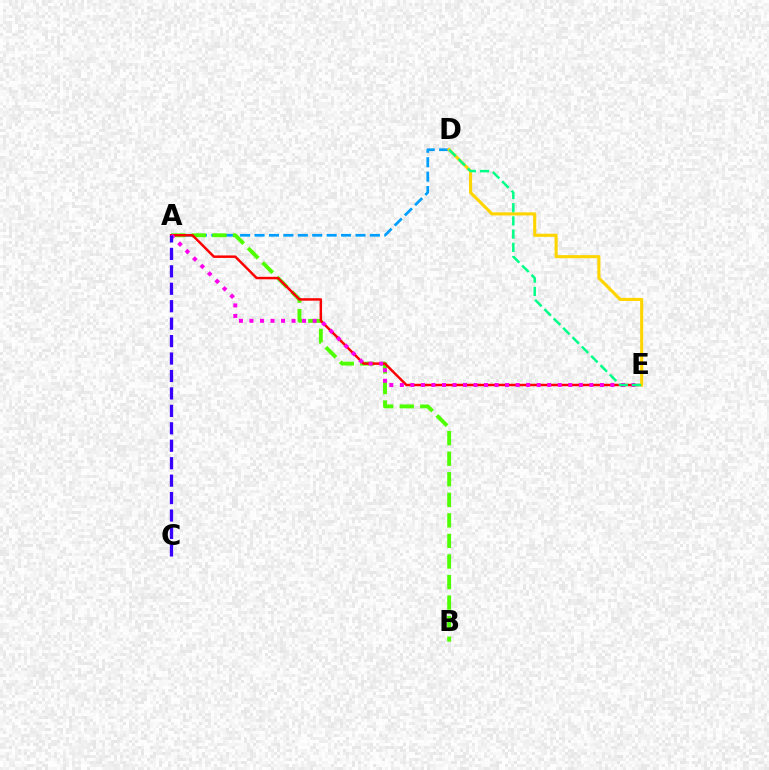{('A', 'D'): [{'color': '#009eff', 'line_style': 'dashed', 'thickness': 1.96}], ('A', 'B'): [{'color': '#4fff00', 'line_style': 'dashed', 'thickness': 2.79}], ('A', 'E'): [{'color': '#ff0000', 'line_style': 'solid', 'thickness': 1.78}, {'color': '#ff00ed', 'line_style': 'dotted', 'thickness': 2.86}], ('D', 'E'): [{'color': '#ffd500', 'line_style': 'solid', 'thickness': 2.23}, {'color': '#00ff86', 'line_style': 'dashed', 'thickness': 1.79}], ('A', 'C'): [{'color': '#3700ff', 'line_style': 'dashed', 'thickness': 2.37}]}